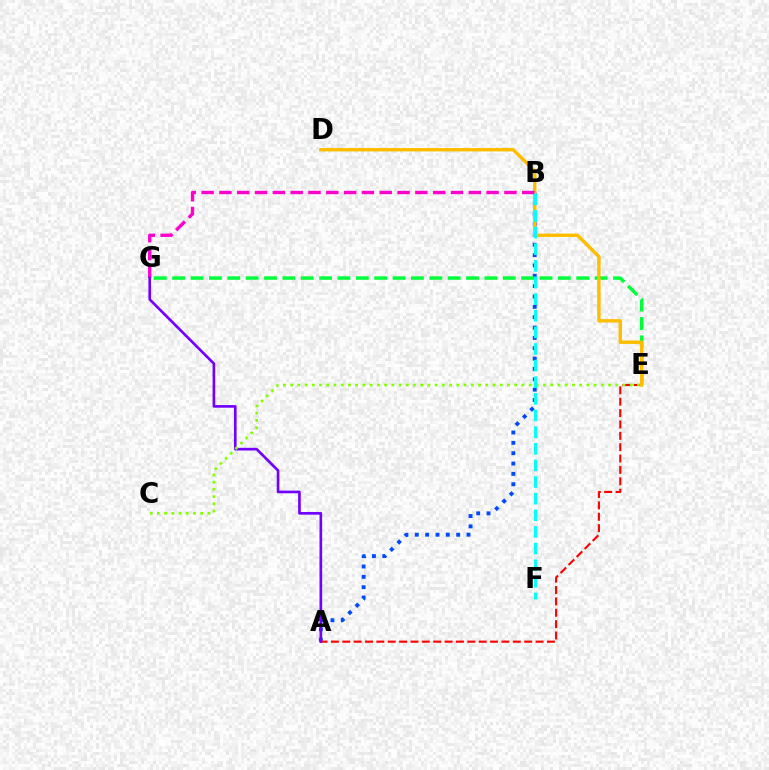{('A', 'B'): [{'color': '#004bff', 'line_style': 'dotted', 'thickness': 2.81}], ('E', 'G'): [{'color': '#00ff39', 'line_style': 'dashed', 'thickness': 2.5}], ('A', 'E'): [{'color': '#ff0000', 'line_style': 'dashed', 'thickness': 1.54}], ('D', 'E'): [{'color': '#ffbd00', 'line_style': 'solid', 'thickness': 2.45}], ('B', 'G'): [{'color': '#ff00cf', 'line_style': 'dashed', 'thickness': 2.42}], ('A', 'G'): [{'color': '#7200ff', 'line_style': 'solid', 'thickness': 1.91}], ('C', 'E'): [{'color': '#84ff00', 'line_style': 'dotted', 'thickness': 1.96}], ('B', 'F'): [{'color': '#00fff6', 'line_style': 'dashed', 'thickness': 2.26}]}